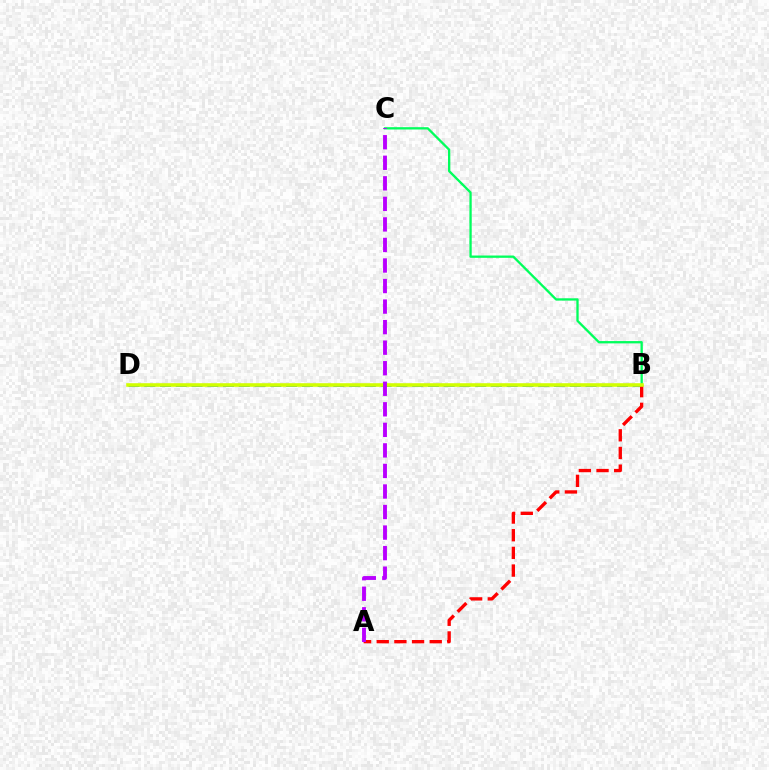{('B', 'C'): [{'color': '#00ff5c', 'line_style': 'solid', 'thickness': 1.66}], ('B', 'D'): [{'color': '#0074ff', 'line_style': 'dashed', 'thickness': 2.14}, {'color': '#d1ff00', 'line_style': 'solid', 'thickness': 2.58}], ('A', 'B'): [{'color': '#ff0000', 'line_style': 'dashed', 'thickness': 2.4}], ('A', 'C'): [{'color': '#b900ff', 'line_style': 'dashed', 'thickness': 2.79}]}